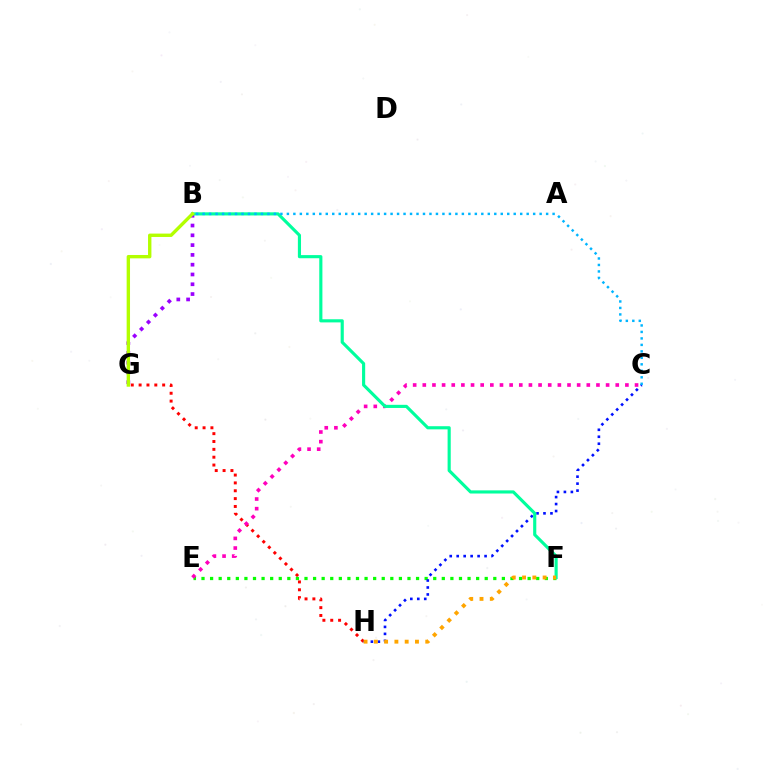{('G', 'H'): [{'color': '#ff0000', 'line_style': 'dotted', 'thickness': 2.13}], ('E', 'F'): [{'color': '#08ff00', 'line_style': 'dotted', 'thickness': 2.33}], ('C', 'E'): [{'color': '#ff00bd', 'line_style': 'dotted', 'thickness': 2.62}], ('C', 'H'): [{'color': '#0010ff', 'line_style': 'dotted', 'thickness': 1.89}], ('B', 'G'): [{'color': '#9b00ff', 'line_style': 'dotted', 'thickness': 2.66}, {'color': '#b3ff00', 'line_style': 'solid', 'thickness': 2.43}], ('B', 'F'): [{'color': '#00ff9d', 'line_style': 'solid', 'thickness': 2.26}], ('B', 'C'): [{'color': '#00b5ff', 'line_style': 'dotted', 'thickness': 1.76}], ('F', 'H'): [{'color': '#ffa500', 'line_style': 'dotted', 'thickness': 2.79}]}